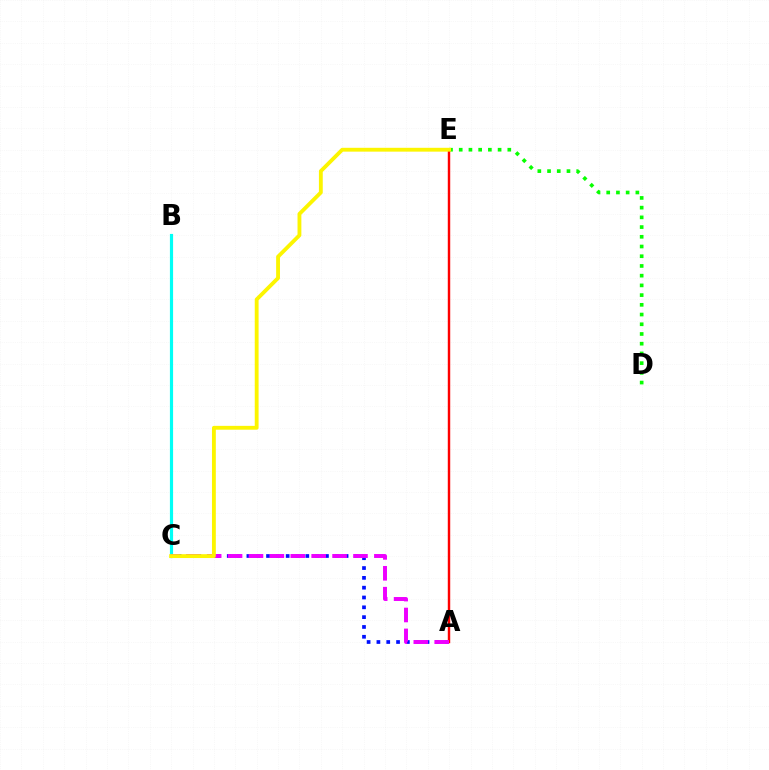{('A', 'C'): [{'color': '#0010ff', 'line_style': 'dotted', 'thickness': 2.67}, {'color': '#ee00ff', 'line_style': 'dashed', 'thickness': 2.84}], ('D', 'E'): [{'color': '#08ff00', 'line_style': 'dotted', 'thickness': 2.64}], ('B', 'C'): [{'color': '#00fff6', 'line_style': 'solid', 'thickness': 2.28}], ('A', 'E'): [{'color': '#ff0000', 'line_style': 'solid', 'thickness': 1.75}], ('C', 'E'): [{'color': '#fcf500', 'line_style': 'solid', 'thickness': 2.76}]}